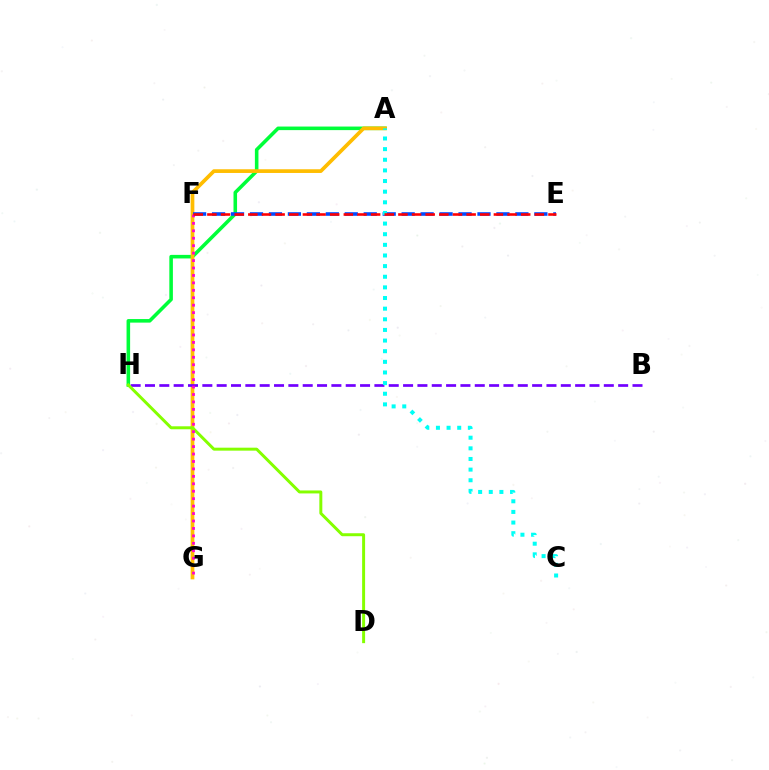{('A', 'H'): [{'color': '#00ff39', 'line_style': 'solid', 'thickness': 2.57}], ('A', 'G'): [{'color': '#ffbd00', 'line_style': 'solid', 'thickness': 2.67}], ('E', 'F'): [{'color': '#004bff', 'line_style': 'dashed', 'thickness': 2.58}, {'color': '#ff0000', 'line_style': 'dashed', 'thickness': 1.85}], ('B', 'H'): [{'color': '#7200ff', 'line_style': 'dashed', 'thickness': 1.95}], ('D', 'H'): [{'color': '#84ff00', 'line_style': 'solid', 'thickness': 2.14}], ('F', 'G'): [{'color': '#ff00cf', 'line_style': 'dotted', 'thickness': 2.02}], ('A', 'C'): [{'color': '#00fff6', 'line_style': 'dotted', 'thickness': 2.89}]}